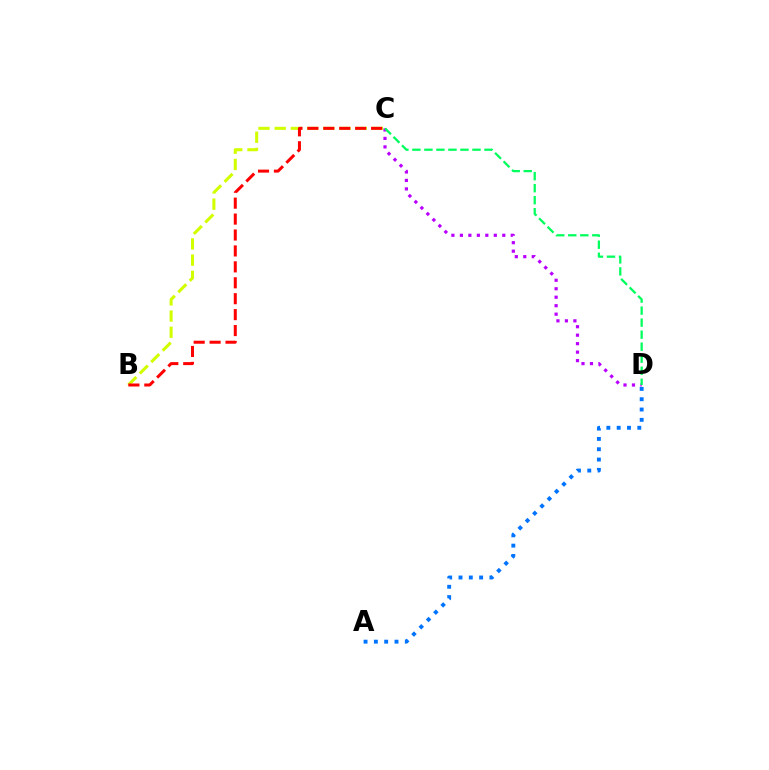{('A', 'D'): [{'color': '#0074ff', 'line_style': 'dotted', 'thickness': 2.8}], ('C', 'D'): [{'color': '#b900ff', 'line_style': 'dotted', 'thickness': 2.3}, {'color': '#00ff5c', 'line_style': 'dashed', 'thickness': 1.63}], ('B', 'C'): [{'color': '#d1ff00', 'line_style': 'dashed', 'thickness': 2.2}, {'color': '#ff0000', 'line_style': 'dashed', 'thickness': 2.16}]}